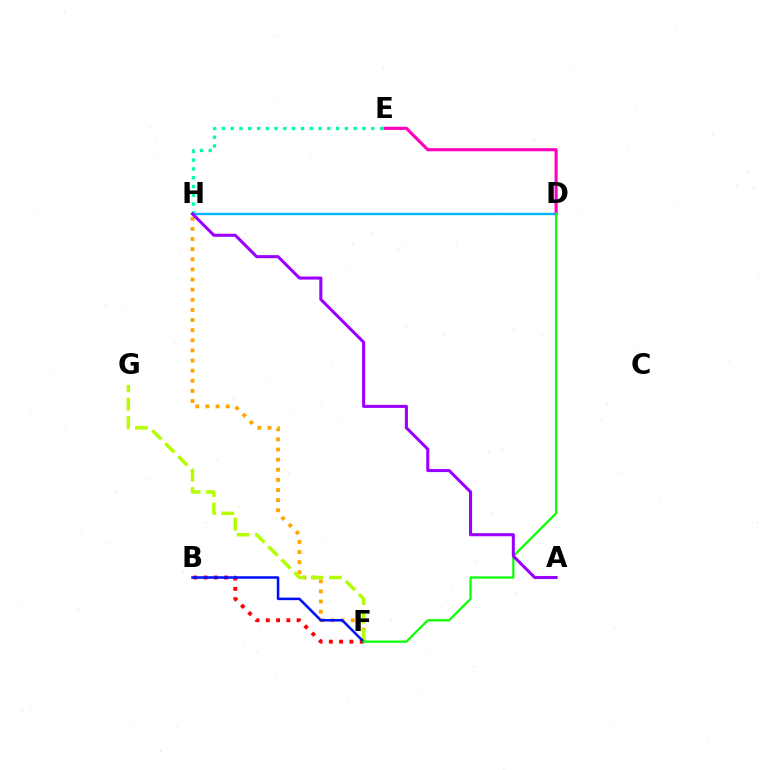{('F', 'H'): [{'color': '#ffa500', 'line_style': 'dotted', 'thickness': 2.75}], ('F', 'G'): [{'color': '#b3ff00', 'line_style': 'dashed', 'thickness': 2.49}], ('B', 'F'): [{'color': '#ff0000', 'line_style': 'dotted', 'thickness': 2.79}, {'color': '#0010ff', 'line_style': 'solid', 'thickness': 1.82}], ('D', 'E'): [{'color': '#ff00bd', 'line_style': 'solid', 'thickness': 2.24}], ('E', 'H'): [{'color': '#00ff9d', 'line_style': 'dotted', 'thickness': 2.39}], ('D', 'H'): [{'color': '#00b5ff', 'line_style': 'solid', 'thickness': 1.69}], ('D', 'F'): [{'color': '#08ff00', 'line_style': 'solid', 'thickness': 1.58}], ('A', 'H'): [{'color': '#9b00ff', 'line_style': 'solid', 'thickness': 2.21}]}